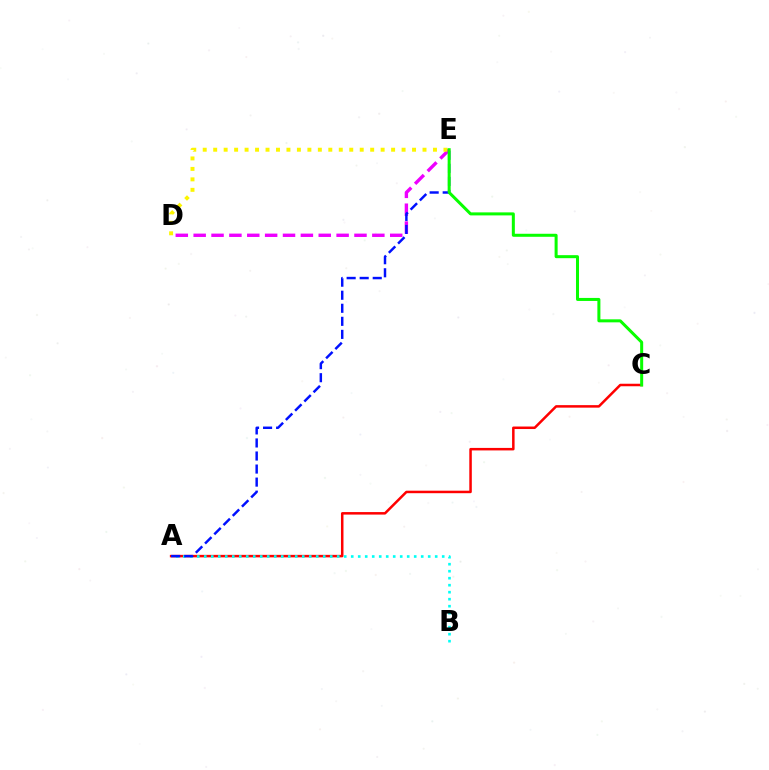{('D', 'E'): [{'color': '#ee00ff', 'line_style': 'dashed', 'thickness': 2.43}, {'color': '#fcf500', 'line_style': 'dotted', 'thickness': 2.84}], ('A', 'C'): [{'color': '#ff0000', 'line_style': 'solid', 'thickness': 1.81}], ('A', 'B'): [{'color': '#00fff6', 'line_style': 'dotted', 'thickness': 1.9}], ('A', 'E'): [{'color': '#0010ff', 'line_style': 'dashed', 'thickness': 1.77}], ('C', 'E'): [{'color': '#08ff00', 'line_style': 'solid', 'thickness': 2.17}]}